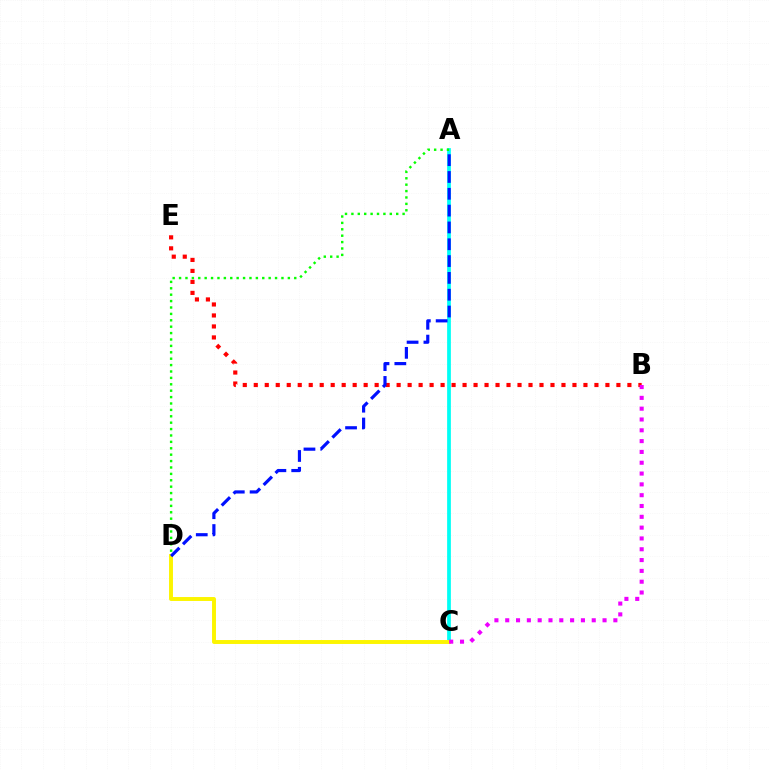{('A', 'C'): [{'color': '#00fff6', 'line_style': 'solid', 'thickness': 2.69}], ('A', 'D'): [{'color': '#08ff00', 'line_style': 'dotted', 'thickness': 1.74}, {'color': '#0010ff', 'line_style': 'dashed', 'thickness': 2.28}], ('B', 'E'): [{'color': '#ff0000', 'line_style': 'dotted', 'thickness': 2.99}], ('C', 'D'): [{'color': '#fcf500', 'line_style': 'solid', 'thickness': 2.83}], ('B', 'C'): [{'color': '#ee00ff', 'line_style': 'dotted', 'thickness': 2.94}]}